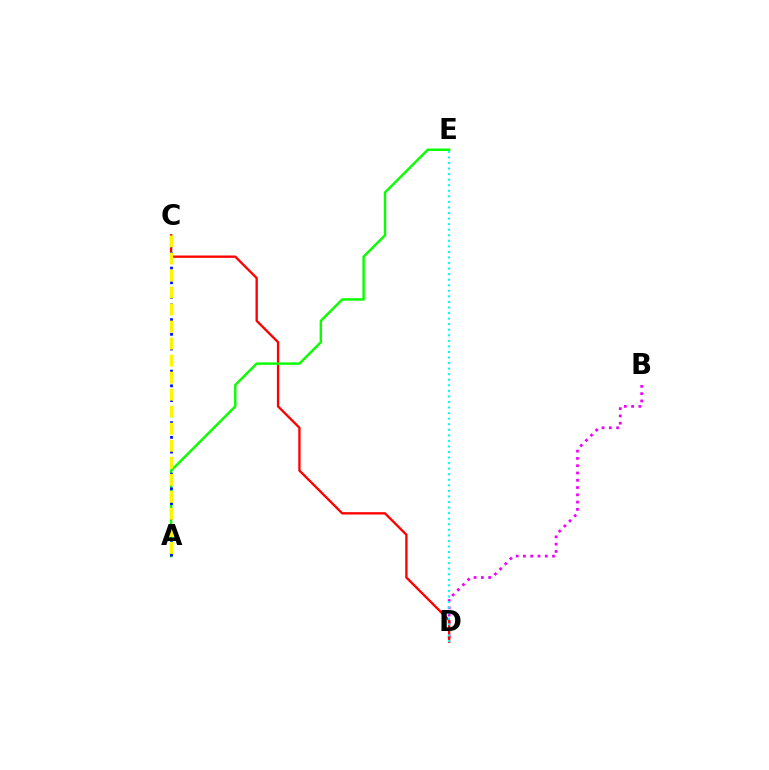{('B', 'D'): [{'color': '#ee00ff', 'line_style': 'dotted', 'thickness': 1.98}], ('C', 'D'): [{'color': '#ff0000', 'line_style': 'solid', 'thickness': 1.68}], ('A', 'E'): [{'color': '#08ff00', 'line_style': 'solid', 'thickness': 1.74}], ('D', 'E'): [{'color': '#00fff6', 'line_style': 'dotted', 'thickness': 1.51}], ('A', 'C'): [{'color': '#0010ff', 'line_style': 'dotted', 'thickness': 2.0}, {'color': '#fcf500', 'line_style': 'dashed', 'thickness': 2.31}]}